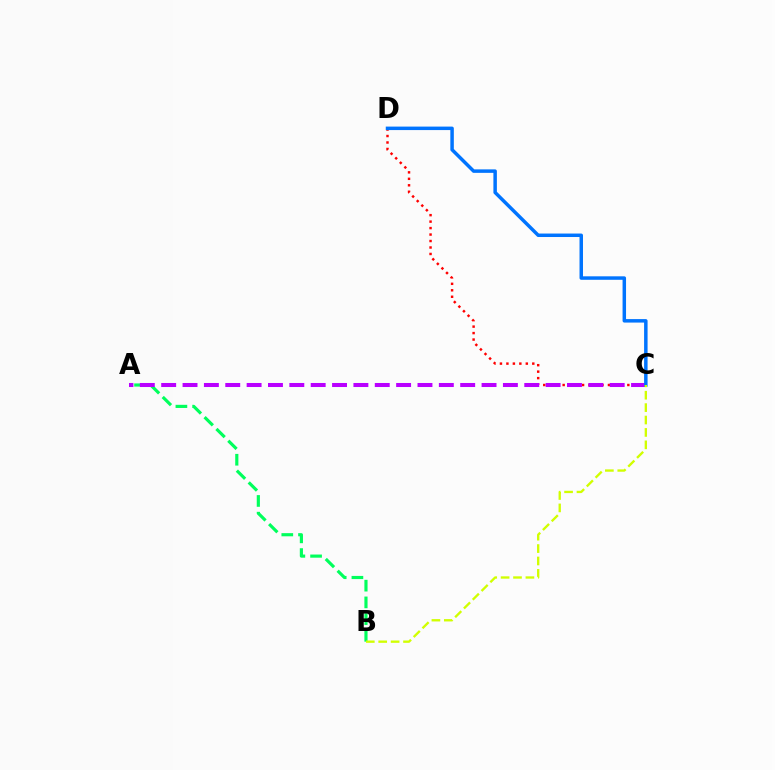{('A', 'B'): [{'color': '#00ff5c', 'line_style': 'dashed', 'thickness': 2.27}], ('C', 'D'): [{'color': '#ff0000', 'line_style': 'dotted', 'thickness': 1.76}, {'color': '#0074ff', 'line_style': 'solid', 'thickness': 2.5}], ('A', 'C'): [{'color': '#b900ff', 'line_style': 'dashed', 'thickness': 2.9}], ('B', 'C'): [{'color': '#d1ff00', 'line_style': 'dashed', 'thickness': 1.69}]}